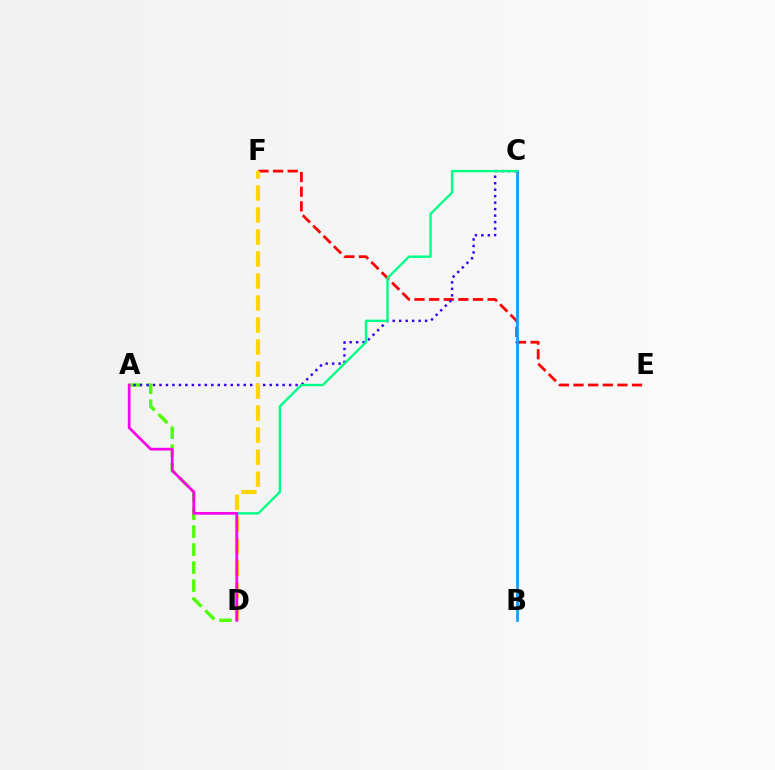{('E', 'F'): [{'color': '#ff0000', 'line_style': 'dashed', 'thickness': 1.99}], ('B', 'C'): [{'color': '#009eff', 'line_style': 'solid', 'thickness': 1.92}], ('A', 'D'): [{'color': '#4fff00', 'line_style': 'dashed', 'thickness': 2.44}, {'color': '#ff00ed', 'line_style': 'solid', 'thickness': 1.96}], ('A', 'C'): [{'color': '#3700ff', 'line_style': 'dotted', 'thickness': 1.76}], ('C', 'D'): [{'color': '#00ff86', 'line_style': 'solid', 'thickness': 1.7}], ('D', 'F'): [{'color': '#ffd500', 'line_style': 'dashed', 'thickness': 2.99}]}